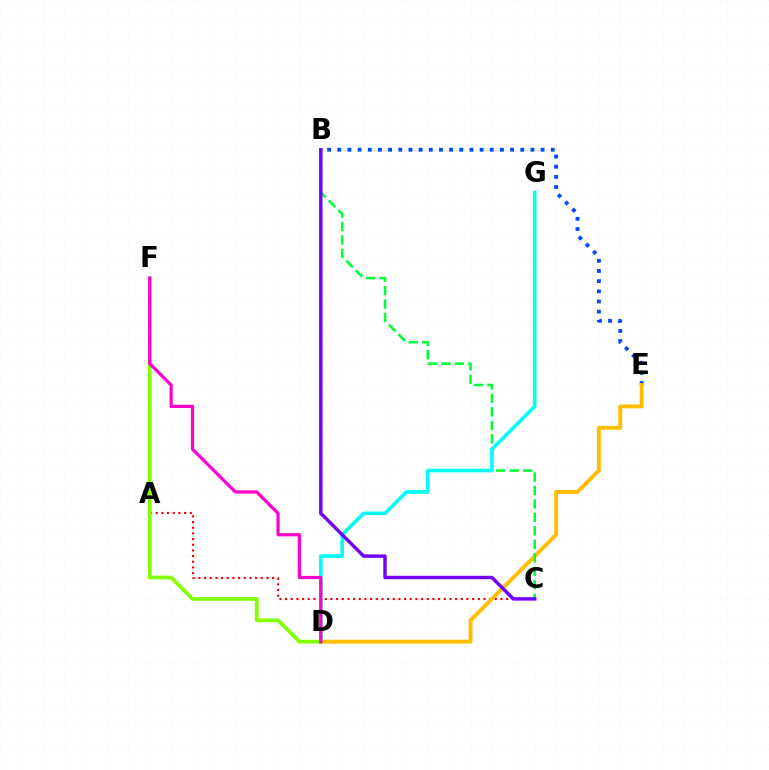{('B', 'E'): [{'color': '#004bff', 'line_style': 'dotted', 'thickness': 2.76}], ('A', 'C'): [{'color': '#ff0000', 'line_style': 'dotted', 'thickness': 1.54}], ('D', 'E'): [{'color': '#ffbd00', 'line_style': 'solid', 'thickness': 2.81}], ('B', 'C'): [{'color': '#00ff39', 'line_style': 'dashed', 'thickness': 1.83}, {'color': '#7200ff', 'line_style': 'solid', 'thickness': 2.47}], ('D', 'G'): [{'color': '#00fff6', 'line_style': 'solid', 'thickness': 2.6}], ('D', 'F'): [{'color': '#84ff00', 'line_style': 'solid', 'thickness': 2.7}, {'color': '#ff00cf', 'line_style': 'solid', 'thickness': 2.31}]}